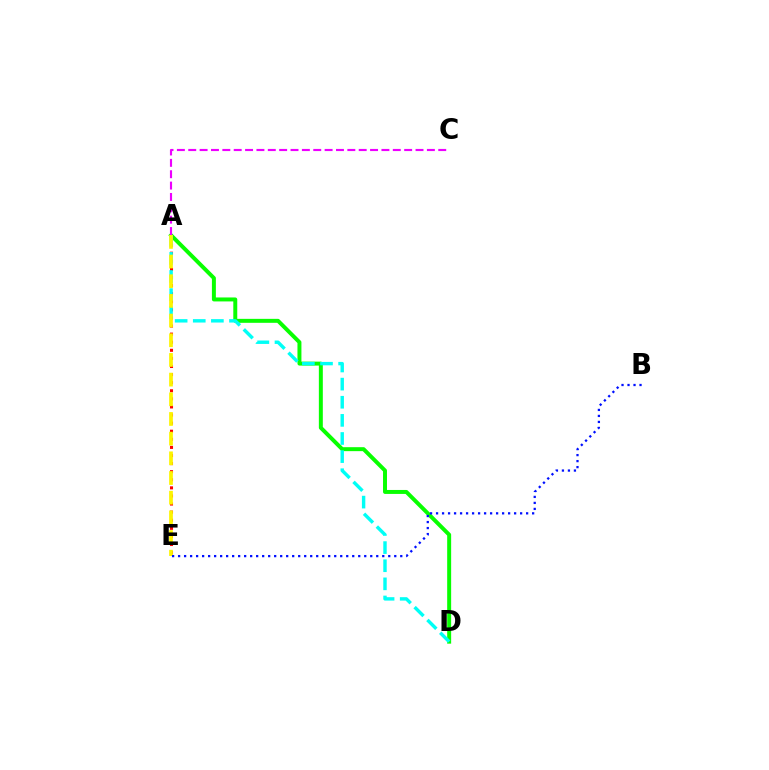{('A', 'E'): [{'color': '#ff0000', 'line_style': 'dotted', 'thickness': 2.2}, {'color': '#fcf500', 'line_style': 'dashed', 'thickness': 2.67}], ('A', 'D'): [{'color': '#08ff00', 'line_style': 'solid', 'thickness': 2.85}, {'color': '#00fff6', 'line_style': 'dashed', 'thickness': 2.46}], ('A', 'C'): [{'color': '#ee00ff', 'line_style': 'dashed', 'thickness': 1.54}], ('B', 'E'): [{'color': '#0010ff', 'line_style': 'dotted', 'thickness': 1.63}]}